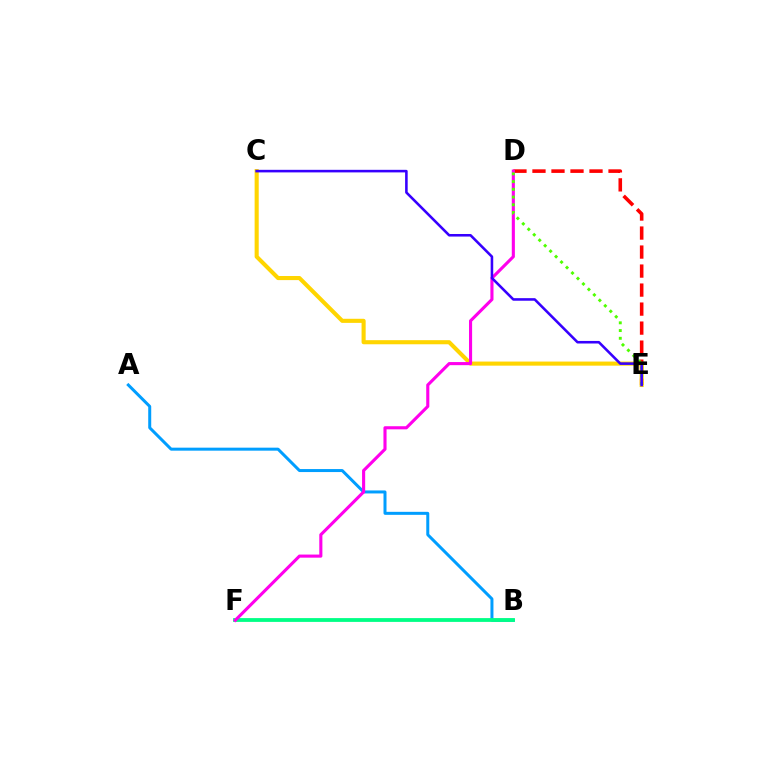{('D', 'E'): [{'color': '#ff0000', 'line_style': 'dashed', 'thickness': 2.58}, {'color': '#4fff00', 'line_style': 'dotted', 'thickness': 2.1}], ('C', 'E'): [{'color': '#ffd500', 'line_style': 'solid', 'thickness': 2.95}, {'color': '#3700ff', 'line_style': 'solid', 'thickness': 1.85}], ('A', 'B'): [{'color': '#009eff', 'line_style': 'solid', 'thickness': 2.16}], ('B', 'F'): [{'color': '#00ff86', 'line_style': 'solid', 'thickness': 2.74}], ('D', 'F'): [{'color': '#ff00ed', 'line_style': 'solid', 'thickness': 2.24}]}